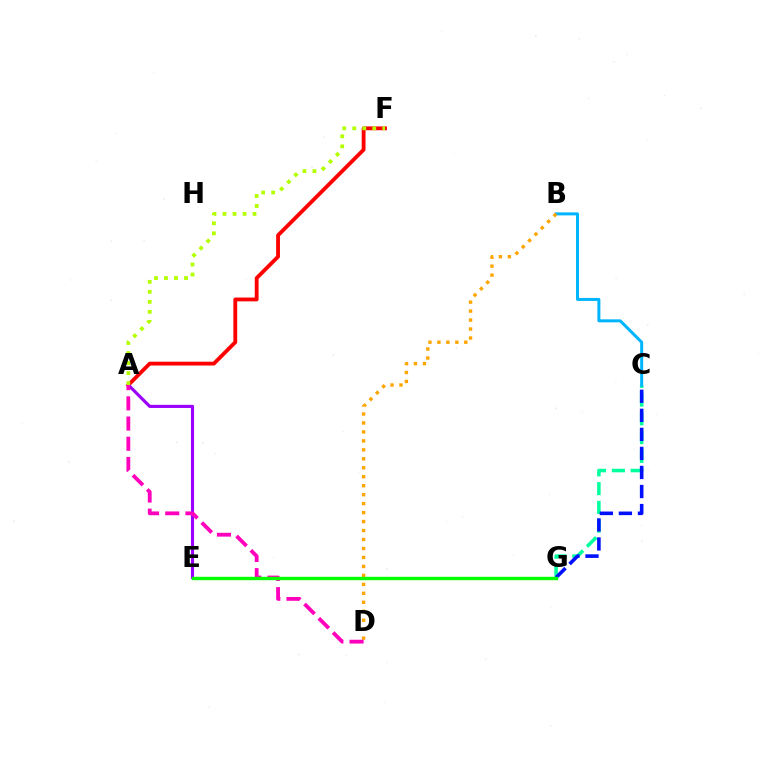{('C', 'G'): [{'color': '#00ff9d', 'line_style': 'dashed', 'thickness': 2.55}, {'color': '#0010ff', 'line_style': 'dashed', 'thickness': 2.59}], ('A', 'F'): [{'color': '#ff0000', 'line_style': 'solid', 'thickness': 2.75}, {'color': '#b3ff00', 'line_style': 'dotted', 'thickness': 2.72}], ('B', 'C'): [{'color': '#00b5ff', 'line_style': 'solid', 'thickness': 2.16}], ('A', 'E'): [{'color': '#9b00ff', 'line_style': 'solid', 'thickness': 2.25}], ('B', 'D'): [{'color': '#ffa500', 'line_style': 'dotted', 'thickness': 2.44}], ('A', 'D'): [{'color': '#ff00bd', 'line_style': 'dashed', 'thickness': 2.74}], ('E', 'G'): [{'color': '#08ff00', 'line_style': 'solid', 'thickness': 2.44}]}